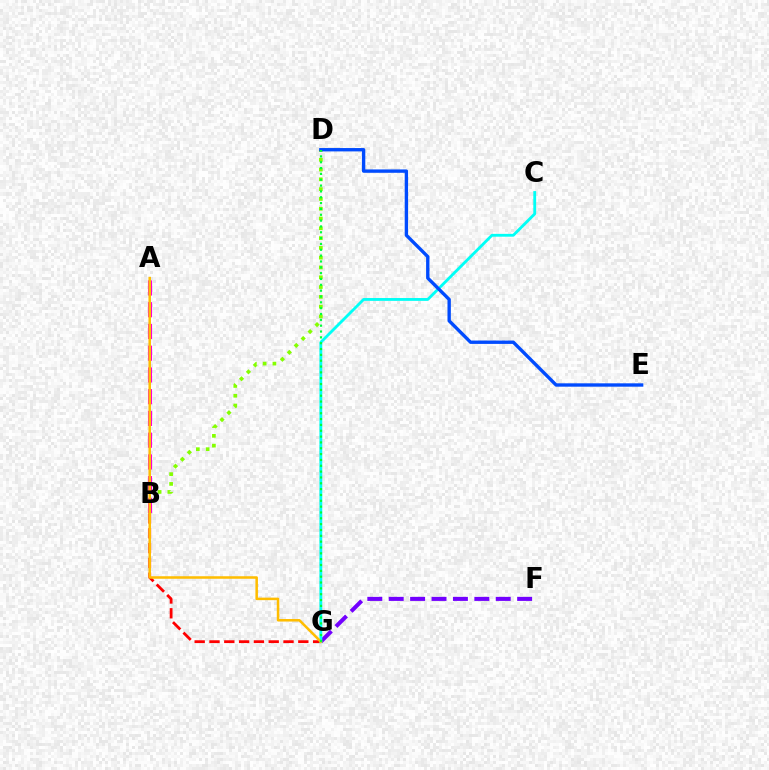{('B', 'D'): [{'color': '#84ff00', 'line_style': 'dotted', 'thickness': 2.66}], ('B', 'G'): [{'color': '#ff0000', 'line_style': 'dashed', 'thickness': 2.01}], ('A', 'B'): [{'color': '#ff00cf', 'line_style': 'dashed', 'thickness': 2.95}], ('F', 'G'): [{'color': '#7200ff', 'line_style': 'dashed', 'thickness': 2.91}], ('C', 'G'): [{'color': '#00fff6', 'line_style': 'solid', 'thickness': 2.04}], ('D', 'E'): [{'color': '#004bff', 'line_style': 'solid', 'thickness': 2.42}], ('A', 'G'): [{'color': '#ffbd00', 'line_style': 'solid', 'thickness': 1.82}], ('D', 'G'): [{'color': '#00ff39', 'line_style': 'dotted', 'thickness': 1.59}]}